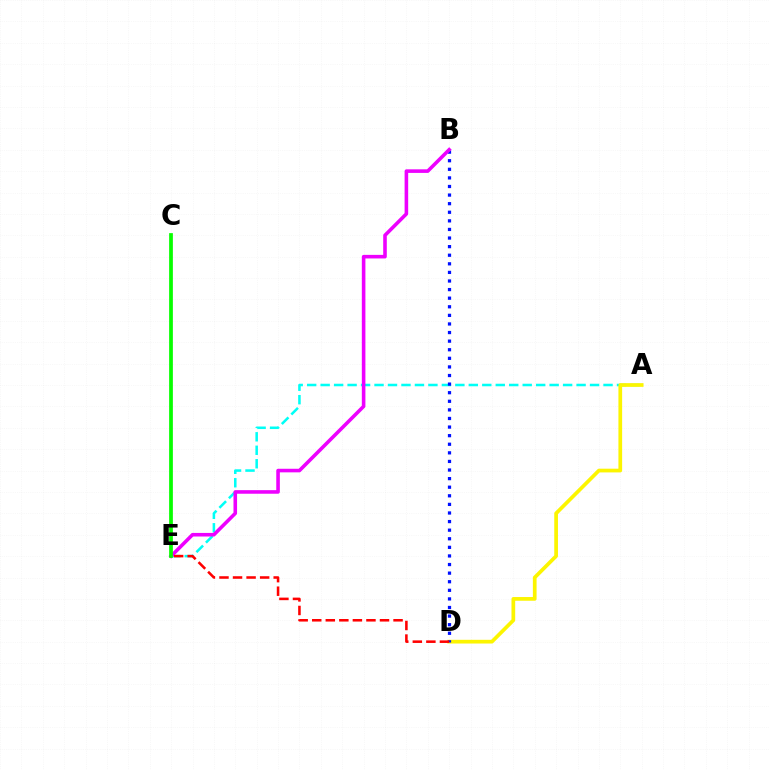{('A', 'E'): [{'color': '#00fff6', 'line_style': 'dashed', 'thickness': 1.83}], ('A', 'D'): [{'color': '#fcf500', 'line_style': 'solid', 'thickness': 2.67}], ('B', 'D'): [{'color': '#0010ff', 'line_style': 'dotted', 'thickness': 2.33}], ('B', 'E'): [{'color': '#ee00ff', 'line_style': 'solid', 'thickness': 2.58}], ('D', 'E'): [{'color': '#ff0000', 'line_style': 'dashed', 'thickness': 1.84}], ('C', 'E'): [{'color': '#08ff00', 'line_style': 'solid', 'thickness': 2.69}]}